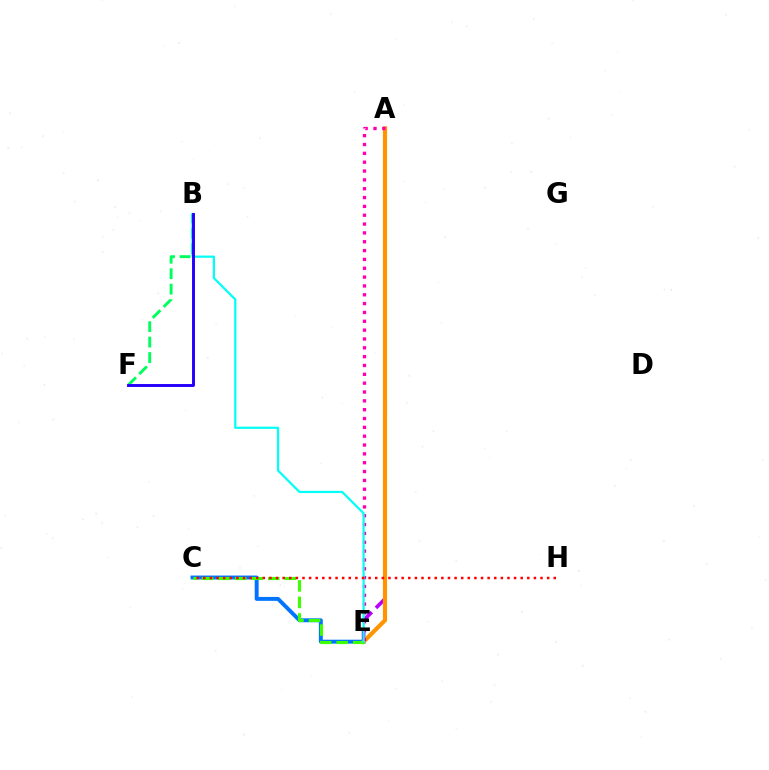{('A', 'E'): [{'color': '#b900ff', 'line_style': 'dashed', 'thickness': 2.64}, {'color': '#d1ff00', 'line_style': 'dashed', 'thickness': 2.26}, {'color': '#ff9400', 'line_style': 'solid', 'thickness': 2.98}, {'color': '#ff00ac', 'line_style': 'dotted', 'thickness': 2.4}], ('B', 'F'): [{'color': '#00ff5c', 'line_style': 'dashed', 'thickness': 2.1}, {'color': '#2500ff', 'line_style': 'solid', 'thickness': 2.11}], ('C', 'E'): [{'color': '#0074ff', 'line_style': 'solid', 'thickness': 2.82}, {'color': '#3dff00', 'line_style': 'dashed', 'thickness': 2.25}], ('B', 'E'): [{'color': '#00fff6', 'line_style': 'solid', 'thickness': 1.59}], ('C', 'H'): [{'color': '#ff0000', 'line_style': 'dotted', 'thickness': 1.8}]}